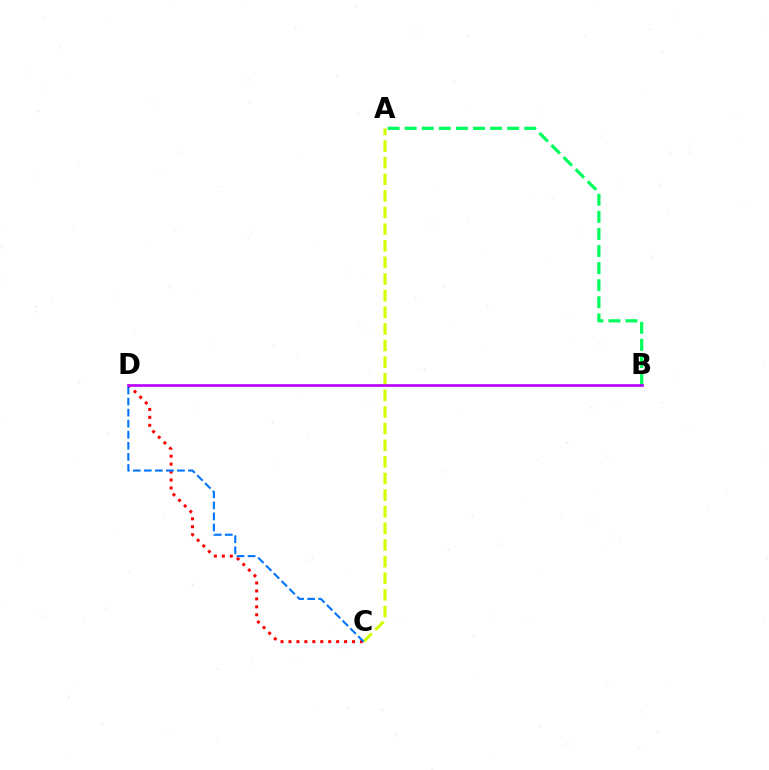{('A', 'C'): [{'color': '#d1ff00', 'line_style': 'dashed', 'thickness': 2.26}], ('C', 'D'): [{'color': '#ff0000', 'line_style': 'dotted', 'thickness': 2.16}, {'color': '#0074ff', 'line_style': 'dashed', 'thickness': 1.5}], ('A', 'B'): [{'color': '#00ff5c', 'line_style': 'dashed', 'thickness': 2.32}], ('B', 'D'): [{'color': '#b900ff', 'line_style': 'solid', 'thickness': 1.92}]}